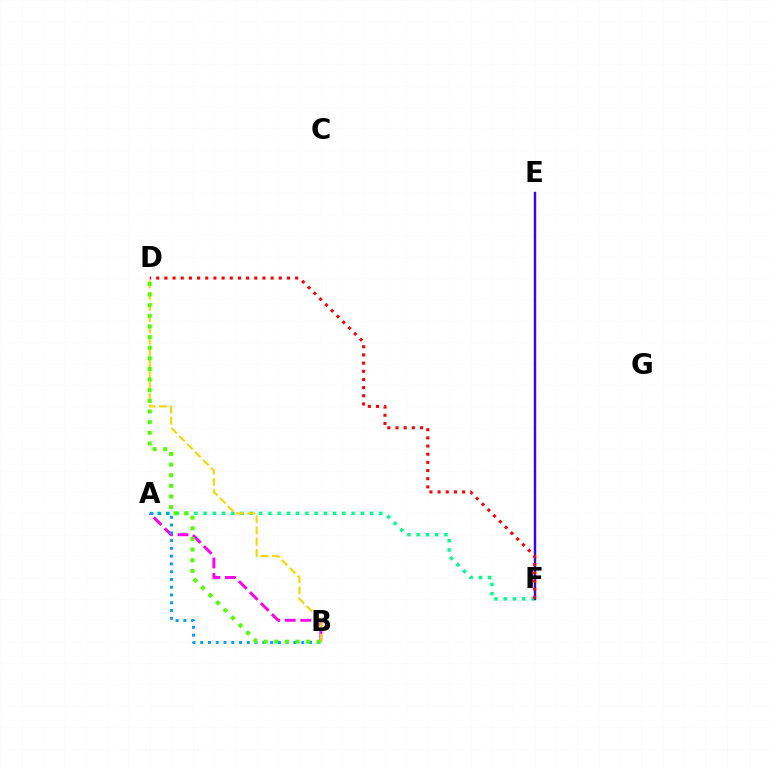{('A', 'F'): [{'color': '#00ff86', 'line_style': 'dotted', 'thickness': 2.51}], ('A', 'B'): [{'color': '#ff00ed', 'line_style': 'dashed', 'thickness': 2.11}, {'color': '#009eff', 'line_style': 'dotted', 'thickness': 2.11}], ('E', 'F'): [{'color': '#3700ff', 'line_style': 'solid', 'thickness': 1.73}], ('B', 'D'): [{'color': '#ffd500', 'line_style': 'dashed', 'thickness': 1.53}, {'color': '#4fff00', 'line_style': 'dotted', 'thickness': 2.89}], ('D', 'F'): [{'color': '#ff0000', 'line_style': 'dotted', 'thickness': 2.22}]}